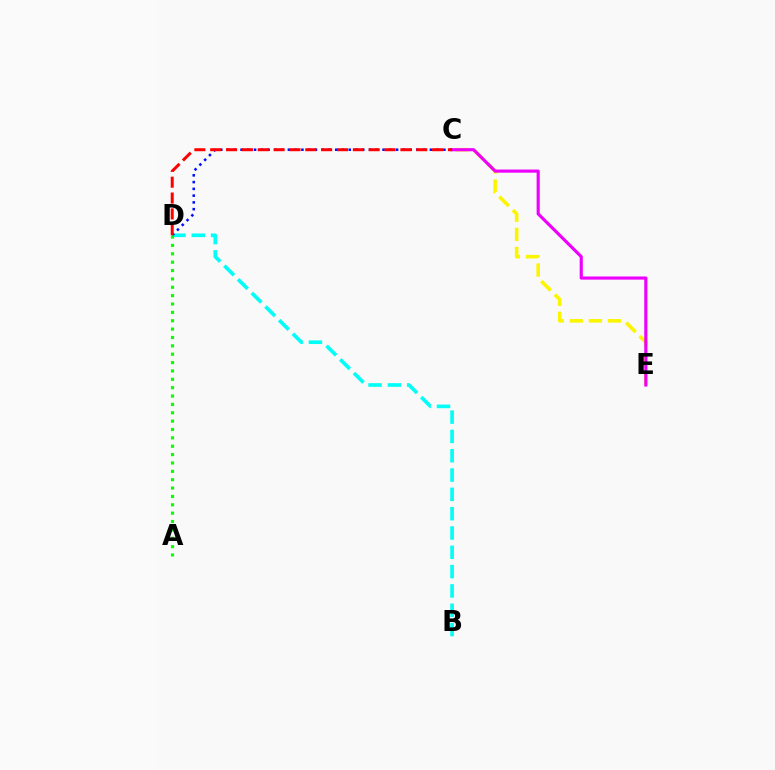{('C', 'E'): [{'color': '#fcf500', 'line_style': 'dashed', 'thickness': 2.59}, {'color': '#ee00ff', 'line_style': 'solid', 'thickness': 2.26}], ('B', 'D'): [{'color': '#00fff6', 'line_style': 'dashed', 'thickness': 2.62}], ('C', 'D'): [{'color': '#0010ff', 'line_style': 'dotted', 'thickness': 1.84}, {'color': '#ff0000', 'line_style': 'dashed', 'thickness': 2.15}], ('A', 'D'): [{'color': '#08ff00', 'line_style': 'dotted', 'thickness': 2.27}]}